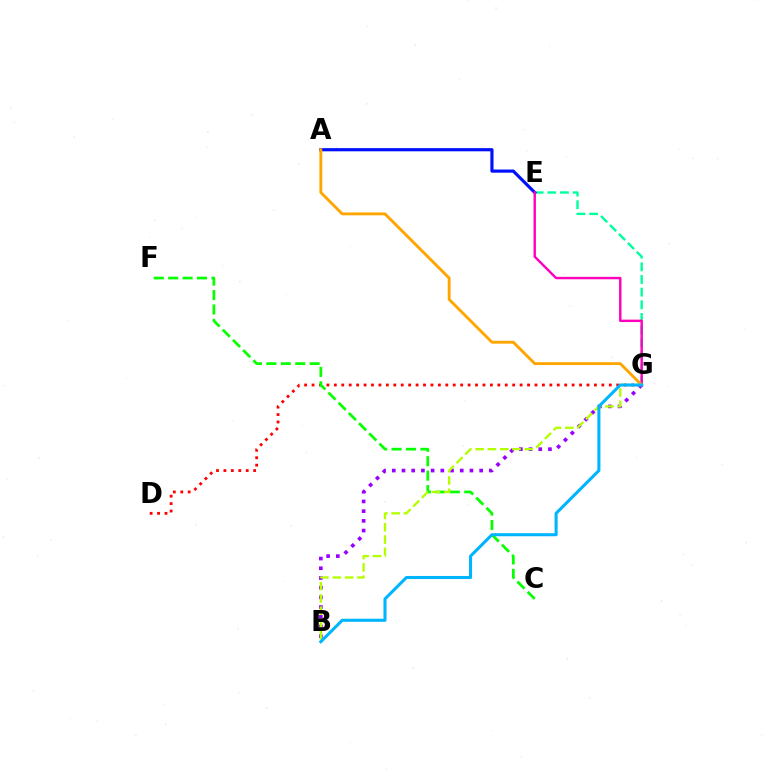{('E', 'G'): [{'color': '#00ff9d', 'line_style': 'dashed', 'thickness': 1.72}, {'color': '#ff00bd', 'line_style': 'solid', 'thickness': 1.74}], ('D', 'G'): [{'color': '#ff0000', 'line_style': 'dotted', 'thickness': 2.02}], ('A', 'E'): [{'color': '#0010ff', 'line_style': 'solid', 'thickness': 2.28}], ('A', 'G'): [{'color': '#ffa500', 'line_style': 'solid', 'thickness': 2.06}], ('C', 'F'): [{'color': '#08ff00', 'line_style': 'dashed', 'thickness': 1.96}], ('B', 'G'): [{'color': '#9b00ff', 'line_style': 'dotted', 'thickness': 2.64}, {'color': '#b3ff00', 'line_style': 'dashed', 'thickness': 1.67}, {'color': '#00b5ff', 'line_style': 'solid', 'thickness': 2.21}]}